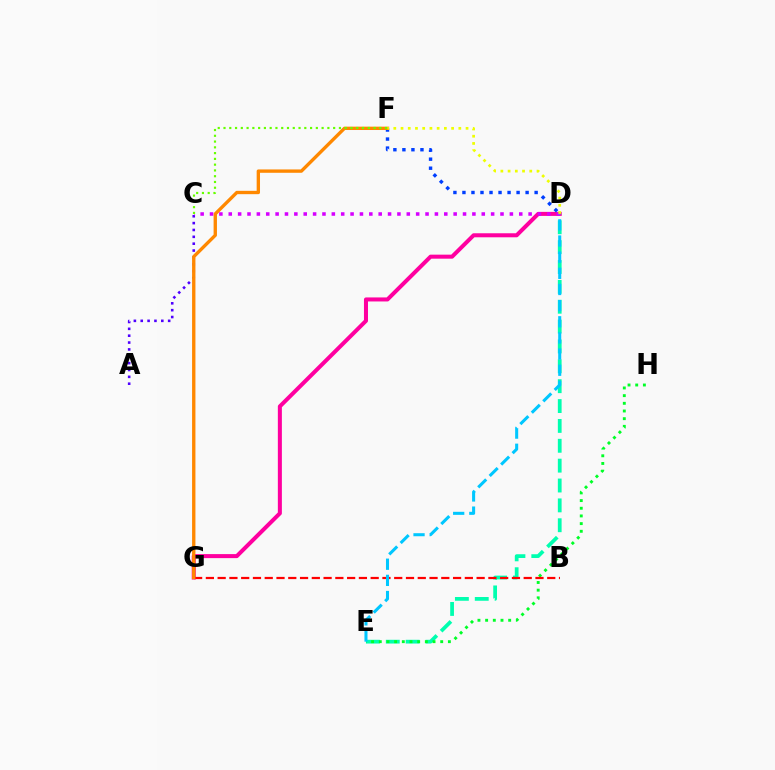{('D', 'E'): [{'color': '#00ffaf', 'line_style': 'dashed', 'thickness': 2.7}, {'color': '#00c7ff', 'line_style': 'dashed', 'thickness': 2.19}], ('D', 'G'): [{'color': '#ff00a0', 'line_style': 'solid', 'thickness': 2.9}], ('A', 'C'): [{'color': '#4f00ff', 'line_style': 'dotted', 'thickness': 1.86}], ('E', 'H'): [{'color': '#00ff27', 'line_style': 'dotted', 'thickness': 2.09}], ('B', 'G'): [{'color': '#ff0000', 'line_style': 'dashed', 'thickness': 1.6}], ('D', 'F'): [{'color': '#003fff', 'line_style': 'dotted', 'thickness': 2.45}, {'color': '#eeff00', 'line_style': 'dotted', 'thickness': 1.96}], ('F', 'G'): [{'color': '#ff8800', 'line_style': 'solid', 'thickness': 2.41}], ('C', 'D'): [{'color': '#d600ff', 'line_style': 'dotted', 'thickness': 2.55}], ('C', 'F'): [{'color': '#66ff00', 'line_style': 'dotted', 'thickness': 1.57}]}